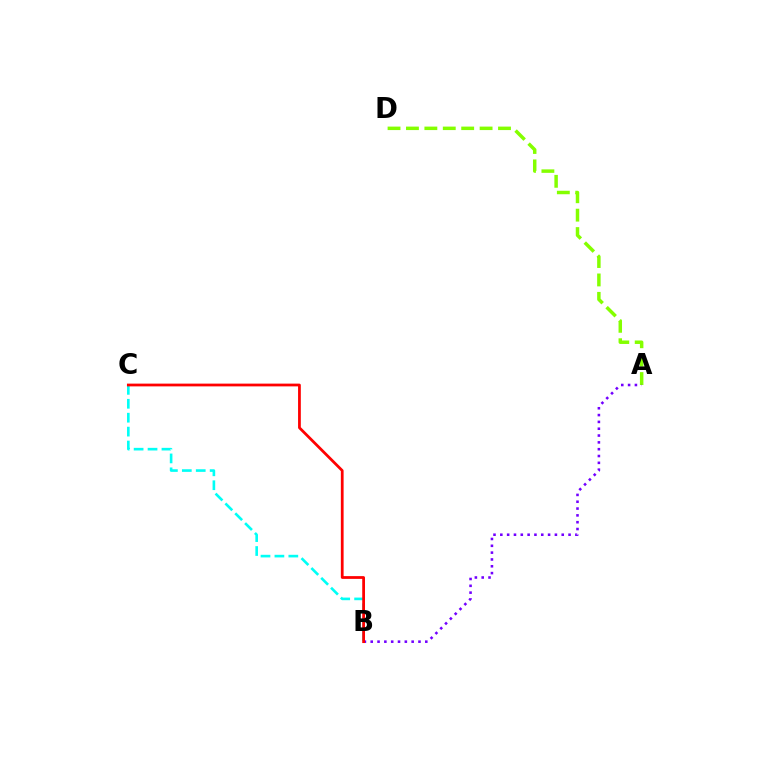{('A', 'D'): [{'color': '#84ff00', 'line_style': 'dashed', 'thickness': 2.5}], ('B', 'C'): [{'color': '#00fff6', 'line_style': 'dashed', 'thickness': 1.89}, {'color': '#ff0000', 'line_style': 'solid', 'thickness': 1.99}], ('A', 'B'): [{'color': '#7200ff', 'line_style': 'dotted', 'thickness': 1.85}]}